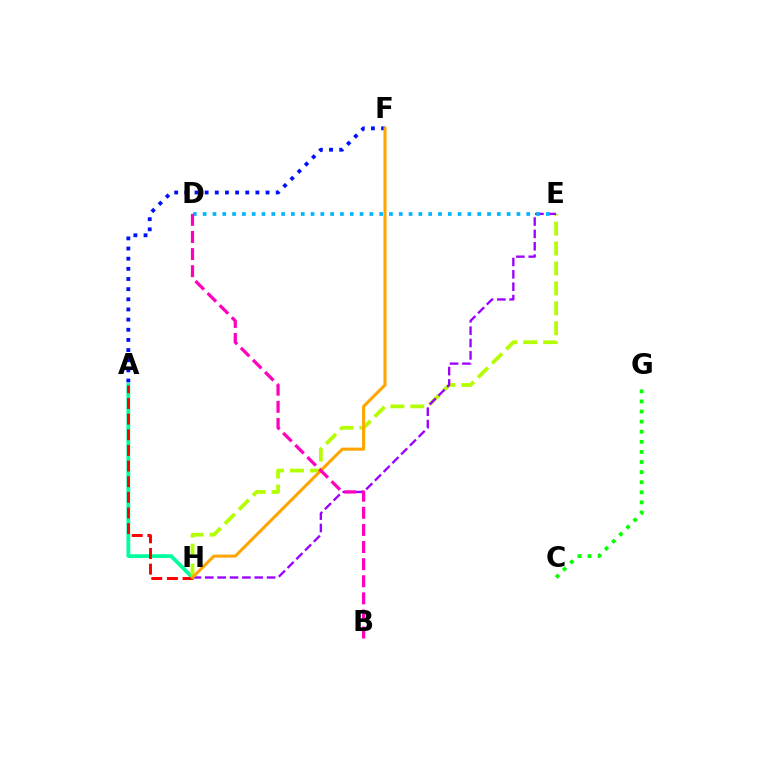{('A', 'H'): [{'color': '#00ff9d', 'line_style': 'solid', 'thickness': 2.72}, {'color': '#ff0000', 'line_style': 'dashed', 'thickness': 2.12}], ('A', 'F'): [{'color': '#0010ff', 'line_style': 'dotted', 'thickness': 2.76}], ('E', 'H'): [{'color': '#b3ff00', 'line_style': 'dashed', 'thickness': 2.71}, {'color': '#9b00ff', 'line_style': 'dashed', 'thickness': 1.68}], ('C', 'G'): [{'color': '#08ff00', 'line_style': 'dotted', 'thickness': 2.74}], ('F', 'H'): [{'color': '#ffa500', 'line_style': 'solid', 'thickness': 2.21}], ('D', 'E'): [{'color': '#00b5ff', 'line_style': 'dotted', 'thickness': 2.66}], ('B', 'D'): [{'color': '#ff00bd', 'line_style': 'dashed', 'thickness': 2.32}]}